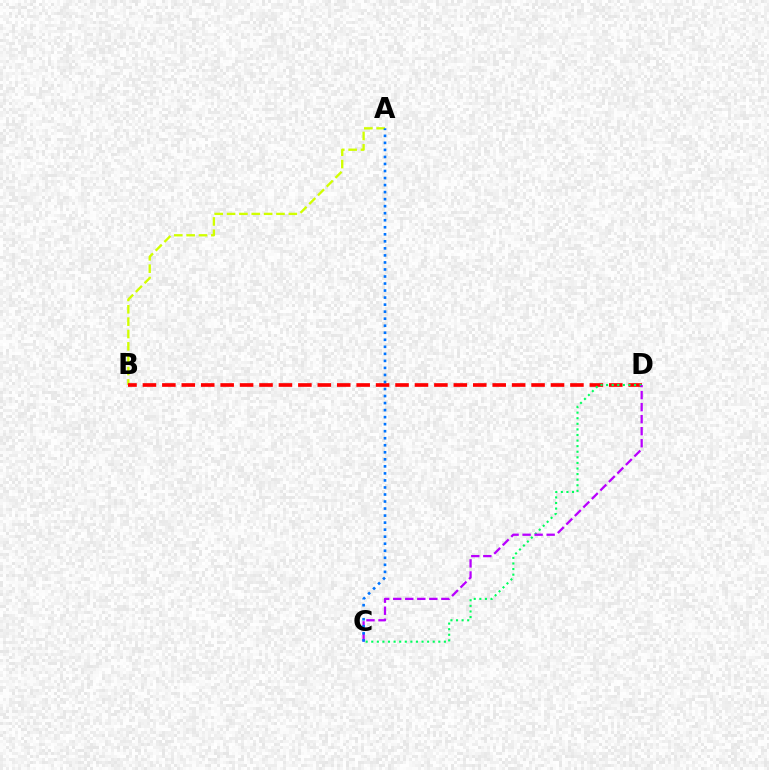{('A', 'B'): [{'color': '#d1ff00', 'line_style': 'dashed', 'thickness': 1.68}], ('B', 'D'): [{'color': '#ff0000', 'line_style': 'dashed', 'thickness': 2.64}], ('C', 'D'): [{'color': '#00ff5c', 'line_style': 'dotted', 'thickness': 1.52}, {'color': '#b900ff', 'line_style': 'dashed', 'thickness': 1.63}], ('A', 'C'): [{'color': '#0074ff', 'line_style': 'dotted', 'thickness': 1.91}]}